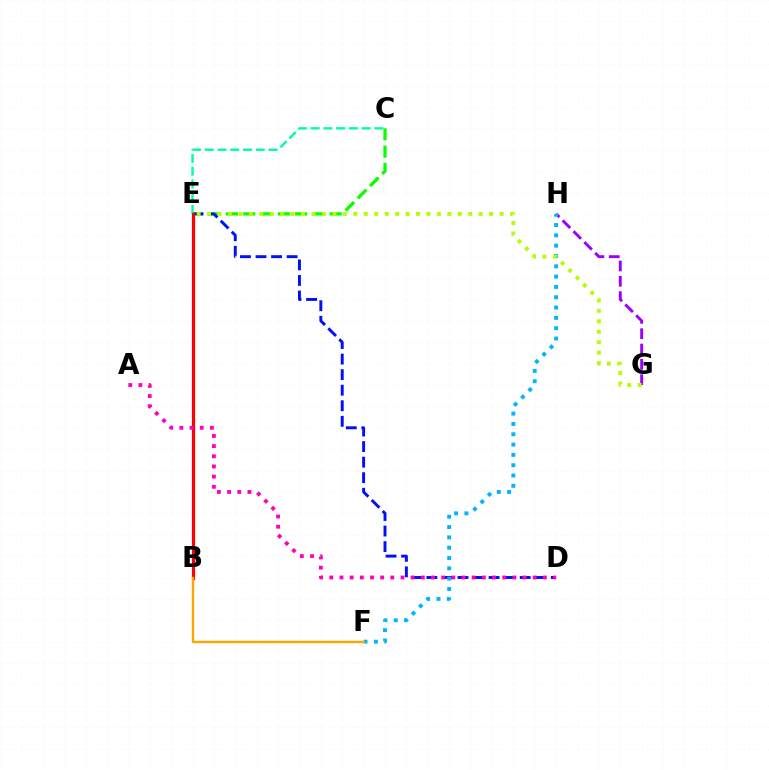{('C', 'E'): [{'color': '#08ff00', 'line_style': 'dashed', 'thickness': 2.35}, {'color': '#00ff9d', 'line_style': 'dashed', 'thickness': 1.73}], ('D', 'E'): [{'color': '#0010ff', 'line_style': 'dashed', 'thickness': 2.11}], ('G', 'H'): [{'color': '#9b00ff', 'line_style': 'dashed', 'thickness': 2.08}], ('F', 'H'): [{'color': '#00b5ff', 'line_style': 'dotted', 'thickness': 2.8}], ('E', 'G'): [{'color': '#b3ff00', 'line_style': 'dotted', 'thickness': 2.84}], ('B', 'E'): [{'color': '#ff0000', 'line_style': 'solid', 'thickness': 2.29}], ('A', 'D'): [{'color': '#ff00bd', 'line_style': 'dotted', 'thickness': 2.76}], ('B', 'F'): [{'color': '#ffa500', 'line_style': 'solid', 'thickness': 1.73}]}